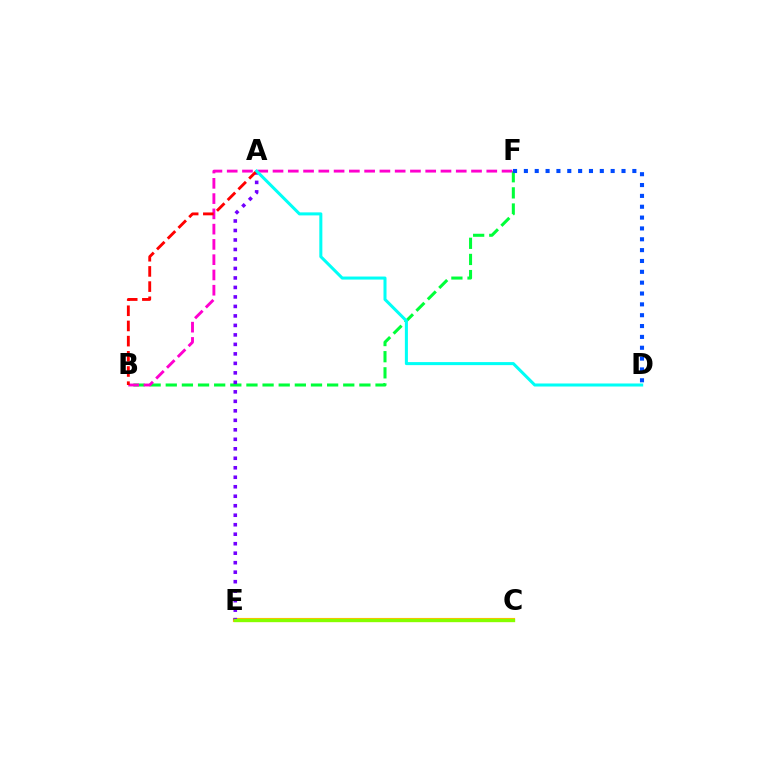{('B', 'F'): [{'color': '#00ff39', 'line_style': 'dashed', 'thickness': 2.19}, {'color': '#ff00cf', 'line_style': 'dashed', 'thickness': 2.07}], ('C', 'E'): [{'color': '#ffbd00', 'line_style': 'solid', 'thickness': 2.98}, {'color': '#84ff00', 'line_style': 'solid', 'thickness': 2.33}], ('D', 'F'): [{'color': '#004bff', 'line_style': 'dotted', 'thickness': 2.95}], ('A', 'E'): [{'color': '#7200ff', 'line_style': 'dotted', 'thickness': 2.58}], ('A', 'B'): [{'color': '#ff0000', 'line_style': 'dashed', 'thickness': 2.06}], ('A', 'D'): [{'color': '#00fff6', 'line_style': 'solid', 'thickness': 2.18}]}